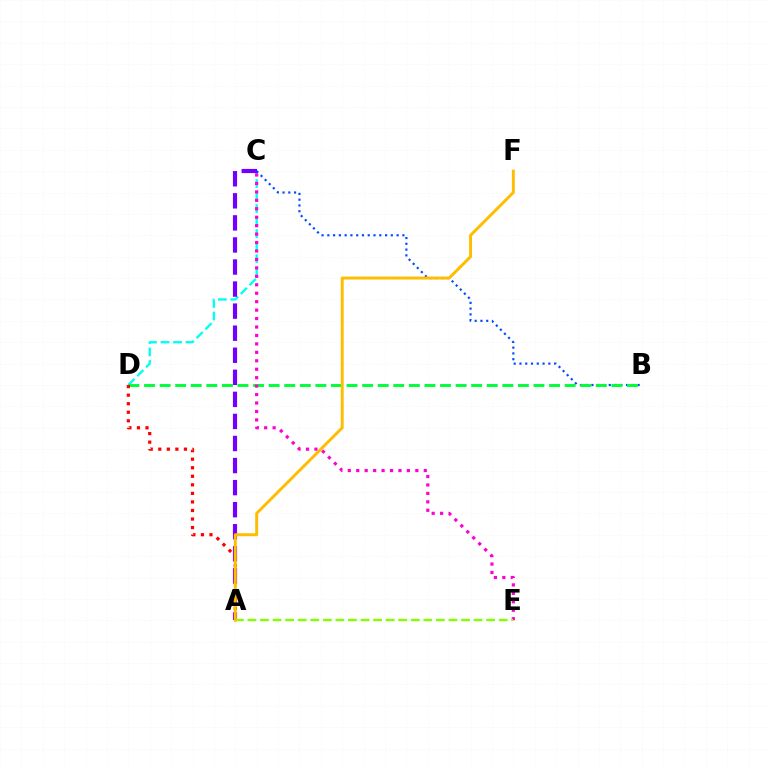{('C', 'D'): [{'color': '#00fff6', 'line_style': 'dashed', 'thickness': 1.7}], ('B', 'C'): [{'color': '#004bff', 'line_style': 'dotted', 'thickness': 1.57}], ('B', 'D'): [{'color': '#00ff39', 'line_style': 'dashed', 'thickness': 2.12}], ('A', 'C'): [{'color': '#7200ff', 'line_style': 'dashed', 'thickness': 3.0}], ('C', 'E'): [{'color': '#ff00cf', 'line_style': 'dotted', 'thickness': 2.29}], ('A', 'D'): [{'color': '#ff0000', 'line_style': 'dotted', 'thickness': 2.32}], ('A', 'E'): [{'color': '#84ff00', 'line_style': 'dashed', 'thickness': 1.71}], ('A', 'F'): [{'color': '#ffbd00', 'line_style': 'solid', 'thickness': 2.12}]}